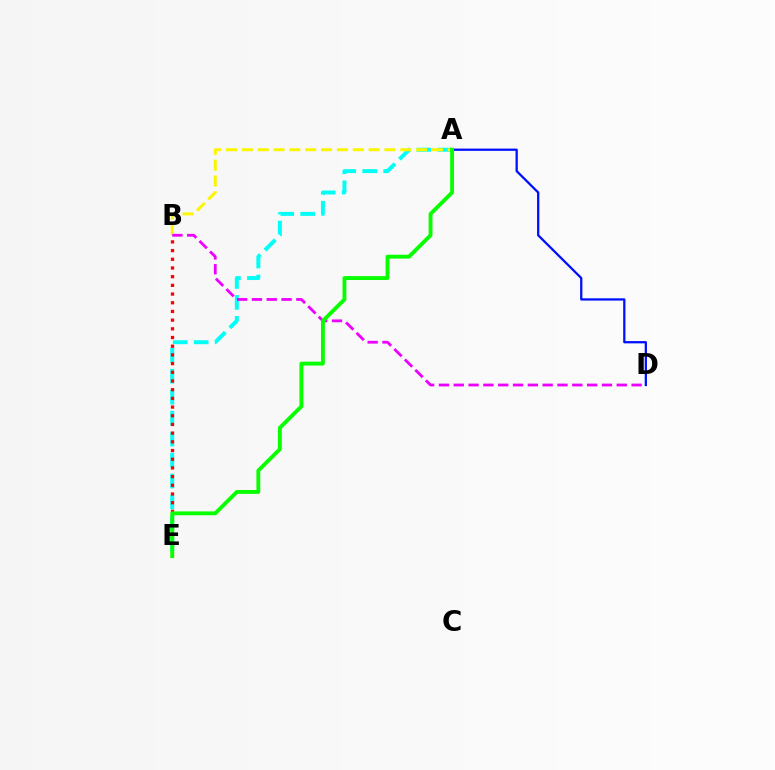{('A', 'E'): [{'color': '#00fff6', 'line_style': 'dashed', 'thickness': 2.85}, {'color': '#08ff00', 'line_style': 'solid', 'thickness': 2.78}], ('B', 'E'): [{'color': '#ff0000', 'line_style': 'dotted', 'thickness': 2.36}], ('A', 'B'): [{'color': '#fcf500', 'line_style': 'dashed', 'thickness': 2.15}], ('B', 'D'): [{'color': '#ee00ff', 'line_style': 'dashed', 'thickness': 2.01}], ('A', 'D'): [{'color': '#0010ff', 'line_style': 'solid', 'thickness': 1.64}]}